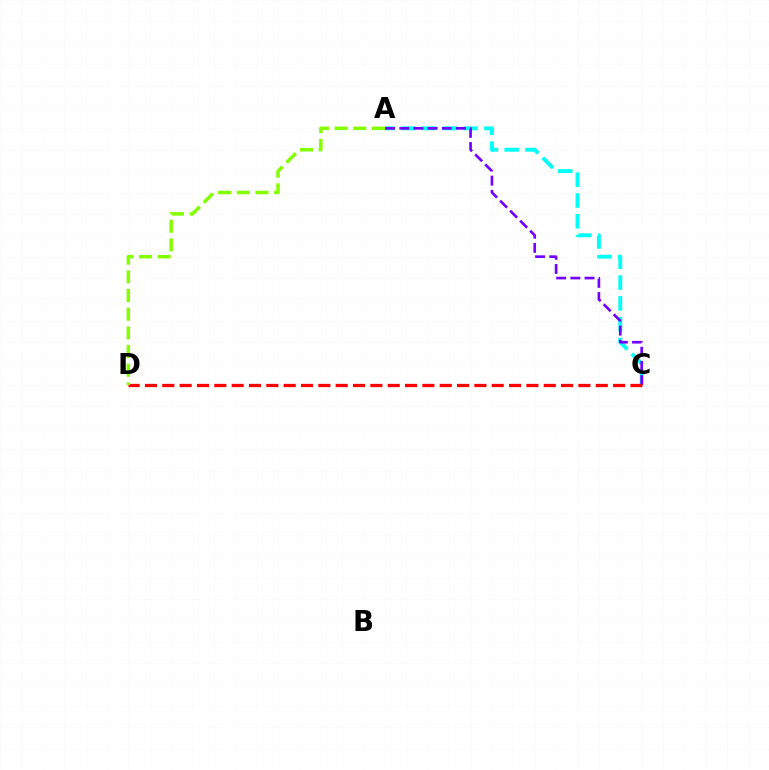{('A', 'C'): [{'color': '#00fff6', 'line_style': 'dashed', 'thickness': 2.83}, {'color': '#7200ff', 'line_style': 'dashed', 'thickness': 1.92}], ('C', 'D'): [{'color': '#ff0000', 'line_style': 'dashed', 'thickness': 2.36}], ('A', 'D'): [{'color': '#84ff00', 'line_style': 'dashed', 'thickness': 2.54}]}